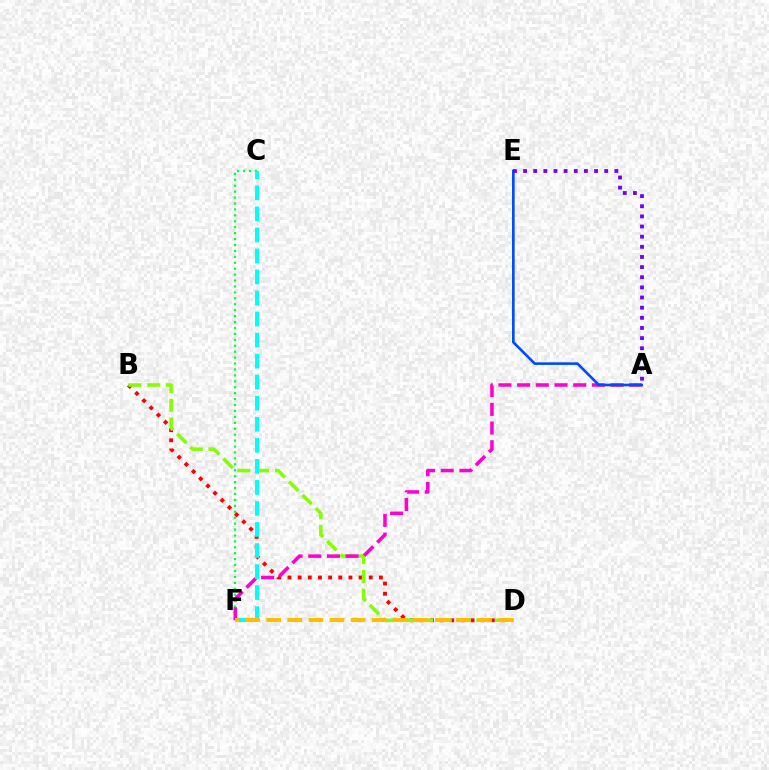{('B', 'D'): [{'color': '#ff0000', 'line_style': 'dotted', 'thickness': 2.76}, {'color': '#84ff00', 'line_style': 'dashed', 'thickness': 2.56}], ('C', 'F'): [{'color': '#00ff39', 'line_style': 'dotted', 'thickness': 1.61}, {'color': '#00fff6', 'line_style': 'dashed', 'thickness': 2.86}], ('A', 'F'): [{'color': '#ff00cf', 'line_style': 'dashed', 'thickness': 2.54}], ('A', 'E'): [{'color': '#004bff', 'line_style': 'solid', 'thickness': 1.9}, {'color': '#7200ff', 'line_style': 'dotted', 'thickness': 2.76}], ('D', 'F'): [{'color': '#ffbd00', 'line_style': 'dashed', 'thickness': 2.86}]}